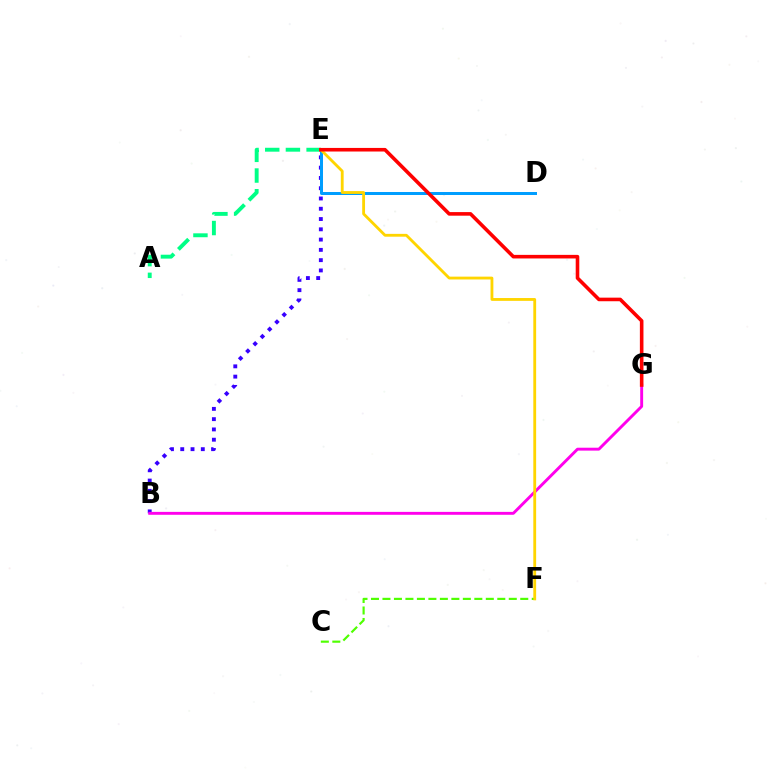{('B', 'E'): [{'color': '#3700ff', 'line_style': 'dotted', 'thickness': 2.79}], ('B', 'G'): [{'color': '#ff00ed', 'line_style': 'solid', 'thickness': 2.09}], ('A', 'E'): [{'color': '#00ff86', 'line_style': 'dashed', 'thickness': 2.81}], ('C', 'F'): [{'color': '#4fff00', 'line_style': 'dashed', 'thickness': 1.56}], ('D', 'E'): [{'color': '#009eff', 'line_style': 'solid', 'thickness': 2.15}], ('E', 'F'): [{'color': '#ffd500', 'line_style': 'solid', 'thickness': 2.04}], ('E', 'G'): [{'color': '#ff0000', 'line_style': 'solid', 'thickness': 2.59}]}